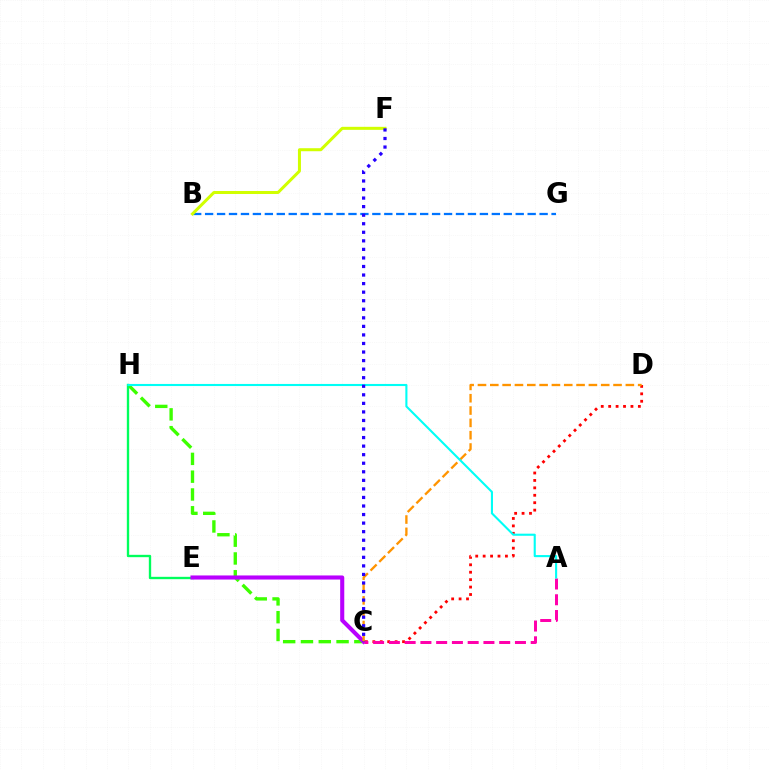{('C', 'D'): [{'color': '#ff0000', 'line_style': 'dotted', 'thickness': 2.02}, {'color': '#ff9400', 'line_style': 'dashed', 'thickness': 1.67}], ('C', 'H'): [{'color': '#3dff00', 'line_style': 'dashed', 'thickness': 2.42}], ('E', 'H'): [{'color': '#00ff5c', 'line_style': 'solid', 'thickness': 1.69}], ('B', 'G'): [{'color': '#0074ff', 'line_style': 'dashed', 'thickness': 1.62}], ('C', 'E'): [{'color': '#b900ff', 'line_style': 'solid', 'thickness': 2.94}], ('B', 'F'): [{'color': '#d1ff00', 'line_style': 'solid', 'thickness': 2.17}], ('A', 'C'): [{'color': '#ff00ac', 'line_style': 'dashed', 'thickness': 2.14}], ('A', 'H'): [{'color': '#00fff6', 'line_style': 'solid', 'thickness': 1.51}], ('C', 'F'): [{'color': '#2500ff', 'line_style': 'dotted', 'thickness': 2.32}]}